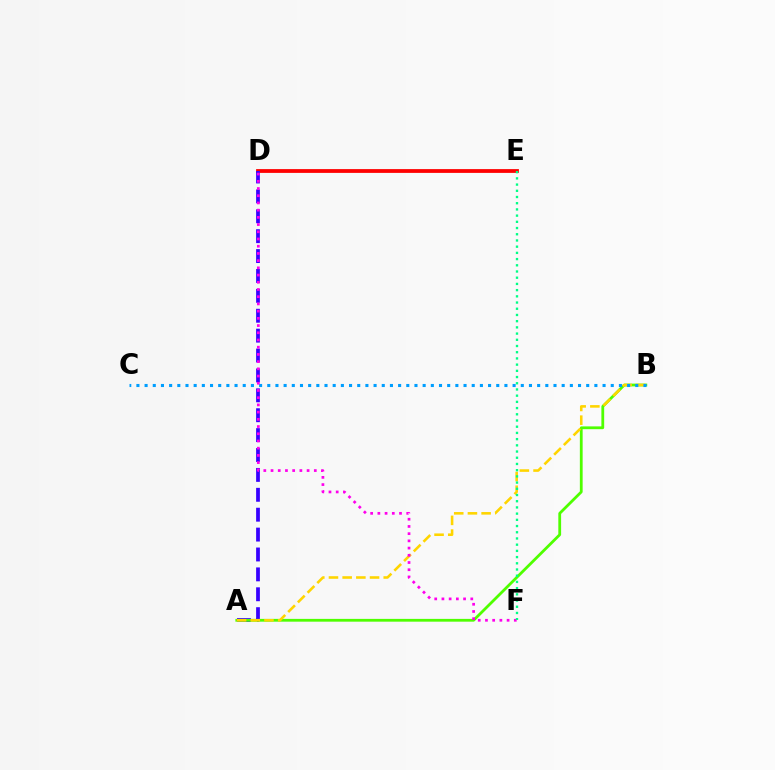{('D', 'E'): [{'color': '#ff0000', 'line_style': 'solid', 'thickness': 2.72}], ('A', 'D'): [{'color': '#3700ff', 'line_style': 'dashed', 'thickness': 2.7}], ('A', 'B'): [{'color': '#4fff00', 'line_style': 'solid', 'thickness': 2.0}, {'color': '#ffd500', 'line_style': 'dashed', 'thickness': 1.86}], ('B', 'C'): [{'color': '#009eff', 'line_style': 'dotted', 'thickness': 2.22}], ('D', 'F'): [{'color': '#ff00ed', 'line_style': 'dotted', 'thickness': 1.96}], ('E', 'F'): [{'color': '#00ff86', 'line_style': 'dotted', 'thickness': 1.69}]}